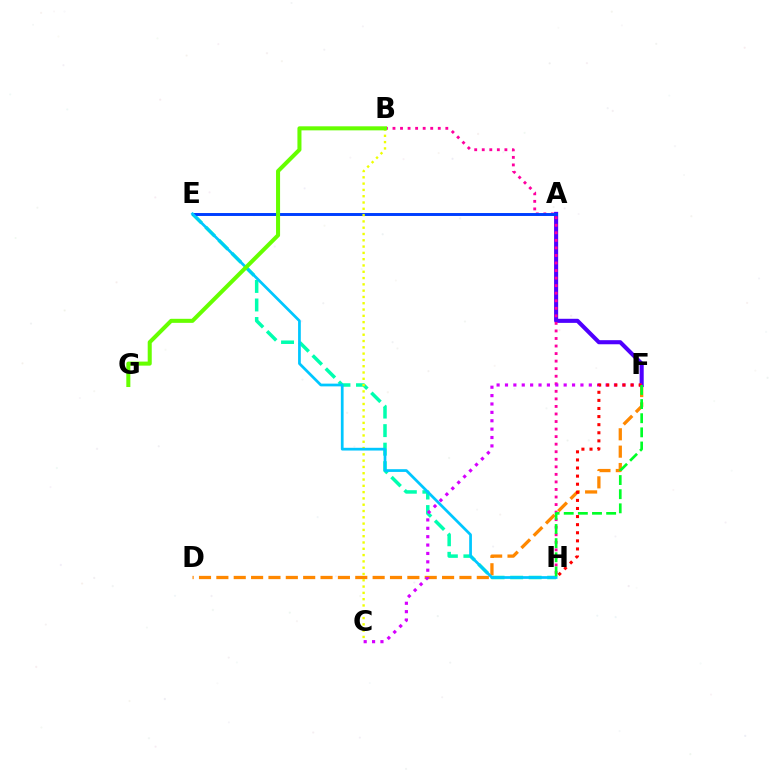{('E', 'H'): [{'color': '#00ffaf', 'line_style': 'dashed', 'thickness': 2.52}, {'color': '#00c7ff', 'line_style': 'solid', 'thickness': 1.97}], ('D', 'F'): [{'color': '#ff8800', 'line_style': 'dashed', 'thickness': 2.36}], ('A', 'F'): [{'color': '#4f00ff', 'line_style': 'solid', 'thickness': 2.94}], ('B', 'H'): [{'color': '#ff00a0', 'line_style': 'dotted', 'thickness': 2.05}], ('A', 'E'): [{'color': '#003fff', 'line_style': 'solid', 'thickness': 2.12}], ('C', 'F'): [{'color': '#d600ff', 'line_style': 'dotted', 'thickness': 2.28}], ('B', 'C'): [{'color': '#eeff00', 'line_style': 'dotted', 'thickness': 1.71}], ('B', 'G'): [{'color': '#66ff00', 'line_style': 'solid', 'thickness': 2.91}], ('F', 'H'): [{'color': '#ff0000', 'line_style': 'dotted', 'thickness': 2.2}, {'color': '#00ff27', 'line_style': 'dashed', 'thickness': 1.92}]}